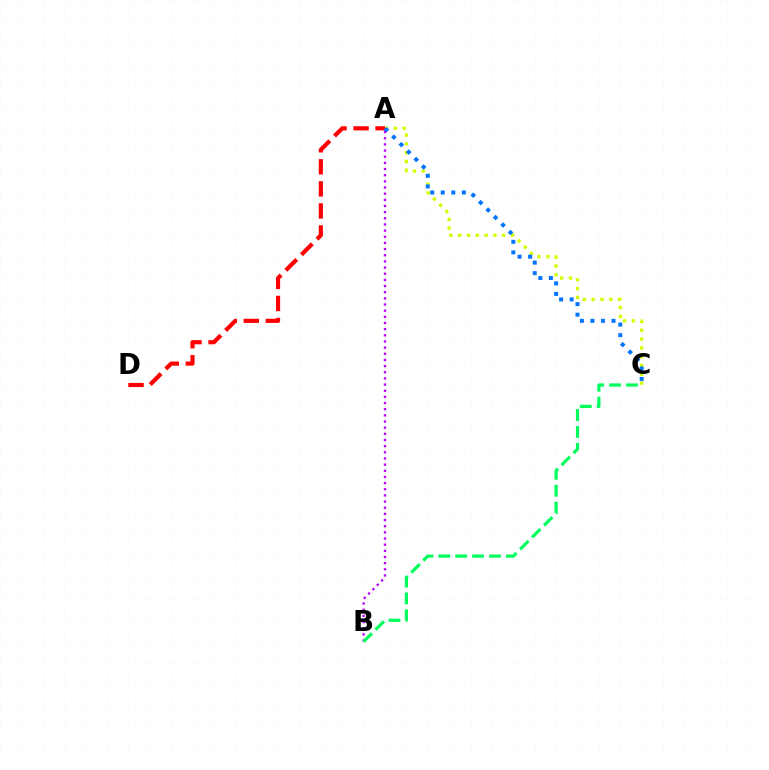{('A', 'D'): [{'color': '#ff0000', 'line_style': 'dashed', 'thickness': 3.0}], ('A', 'C'): [{'color': '#d1ff00', 'line_style': 'dotted', 'thickness': 2.39}, {'color': '#0074ff', 'line_style': 'dotted', 'thickness': 2.86}], ('A', 'B'): [{'color': '#b900ff', 'line_style': 'dotted', 'thickness': 1.67}], ('B', 'C'): [{'color': '#00ff5c', 'line_style': 'dashed', 'thickness': 2.3}]}